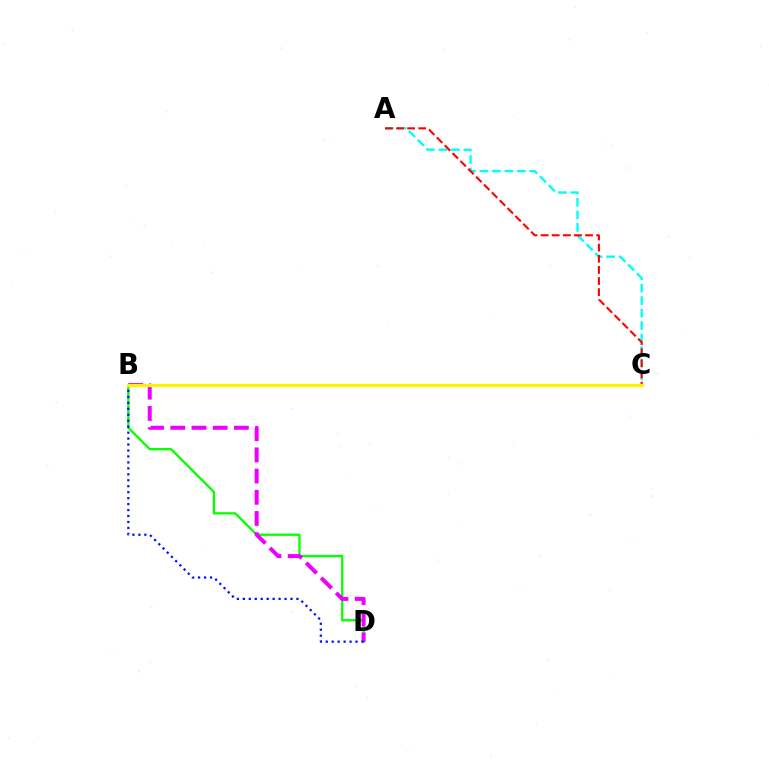{('B', 'D'): [{'color': '#08ff00', 'line_style': 'solid', 'thickness': 1.66}, {'color': '#ee00ff', 'line_style': 'dashed', 'thickness': 2.88}, {'color': '#0010ff', 'line_style': 'dotted', 'thickness': 1.62}], ('A', 'C'): [{'color': '#00fff6', 'line_style': 'dashed', 'thickness': 1.7}, {'color': '#ff0000', 'line_style': 'dashed', 'thickness': 1.51}], ('B', 'C'): [{'color': '#fcf500', 'line_style': 'solid', 'thickness': 2.35}]}